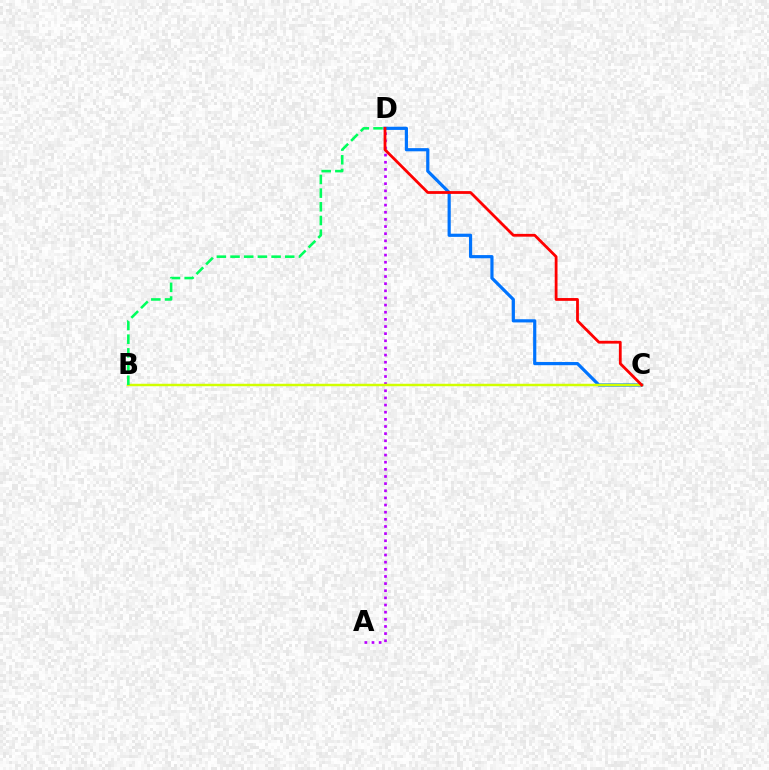{('C', 'D'): [{'color': '#0074ff', 'line_style': 'solid', 'thickness': 2.29}, {'color': '#ff0000', 'line_style': 'solid', 'thickness': 2.01}], ('A', 'D'): [{'color': '#b900ff', 'line_style': 'dotted', 'thickness': 1.94}], ('B', 'C'): [{'color': '#d1ff00', 'line_style': 'solid', 'thickness': 1.77}], ('B', 'D'): [{'color': '#00ff5c', 'line_style': 'dashed', 'thickness': 1.86}]}